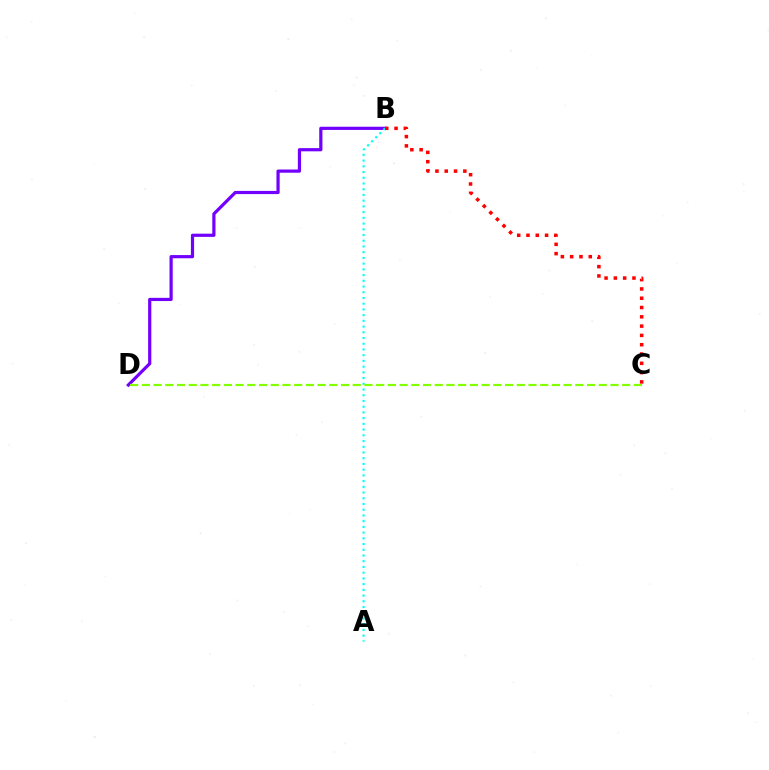{('B', 'D'): [{'color': '#7200ff', 'line_style': 'solid', 'thickness': 2.3}], ('A', 'B'): [{'color': '#00fff6', 'line_style': 'dotted', 'thickness': 1.55}], ('C', 'D'): [{'color': '#84ff00', 'line_style': 'dashed', 'thickness': 1.59}], ('B', 'C'): [{'color': '#ff0000', 'line_style': 'dotted', 'thickness': 2.53}]}